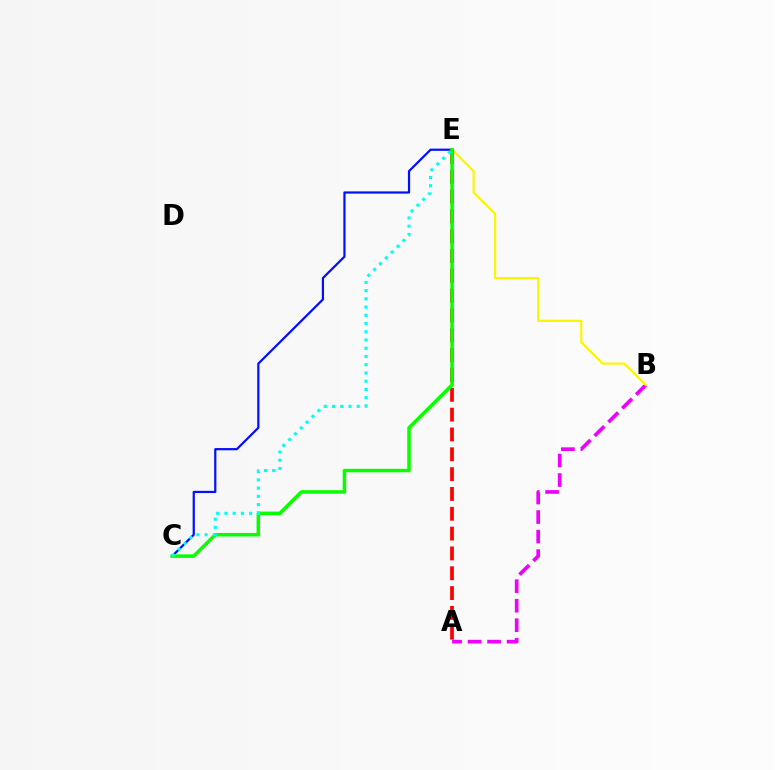{('C', 'E'): [{'color': '#0010ff', 'line_style': 'solid', 'thickness': 1.59}, {'color': '#08ff00', 'line_style': 'solid', 'thickness': 2.53}, {'color': '#00fff6', 'line_style': 'dotted', 'thickness': 2.24}], ('A', 'B'): [{'color': '#ee00ff', 'line_style': 'dashed', 'thickness': 2.65}], ('B', 'E'): [{'color': '#fcf500', 'line_style': 'solid', 'thickness': 1.56}], ('A', 'E'): [{'color': '#ff0000', 'line_style': 'dashed', 'thickness': 2.69}]}